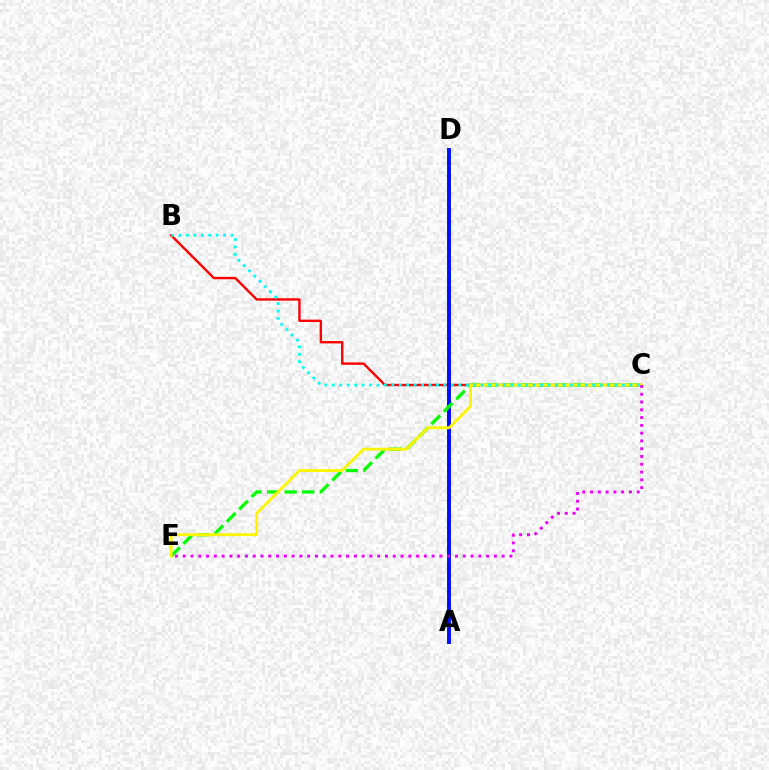{('B', 'C'): [{'color': '#ff0000', 'line_style': 'solid', 'thickness': 1.72}, {'color': '#00fff6', 'line_style': 'dotted', 'thickness': 2.02}], ('A', 'D'): [{'color': '#0010ff', 'line_style': 'solid', 'thickness': 2.82}], ('C', 'E'): [{'color': '#08ff00', 'line_style': 'dashed', 'thickness': 2.38}, {'color': '#fcf500', 'line_style': 'solid', 'thickness': 2.04}, {'color': '#ee00ff', 'line_style': 'dotted', 'thickness': 2.11}]}